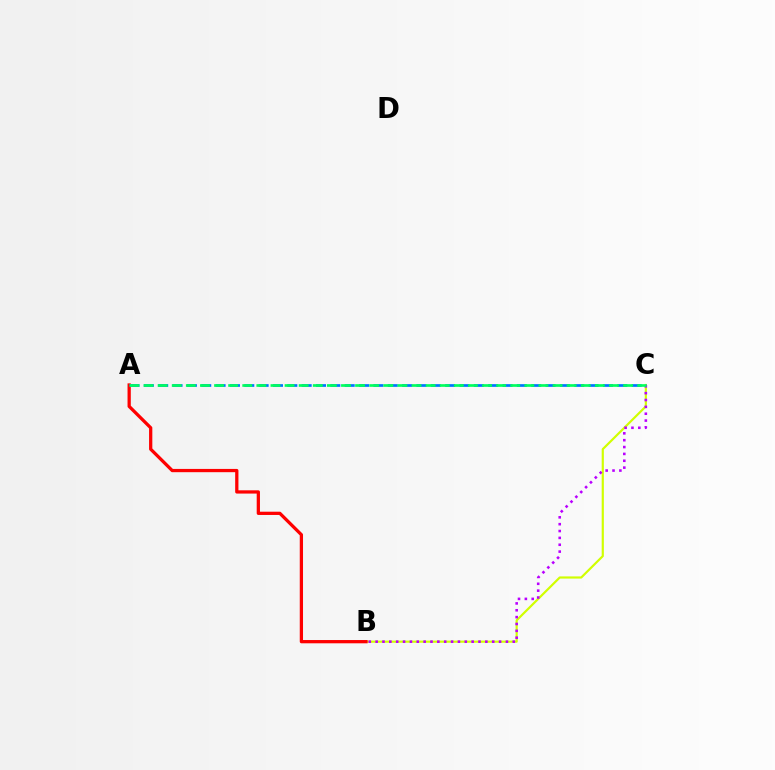{('B', 'C'): [{'color': '#d1ff00', 'line_style': 'solid', 'thickness': 1.57}, {'color': '#b900ff', 'line_style': 'dotted', 'thickness': 1.86}], ('A', 'B'): [{'color': '#ff0000', 'line_style': 'solid', 'thickness': 2.35}], ('A', 'C'): [{'color': '#0074ff', 'line_style': 'dashed', 'thickness': 1.95}, {'color': '#00ff5c', 'line_style': 'dashed', 'thickness': 1.92}]}